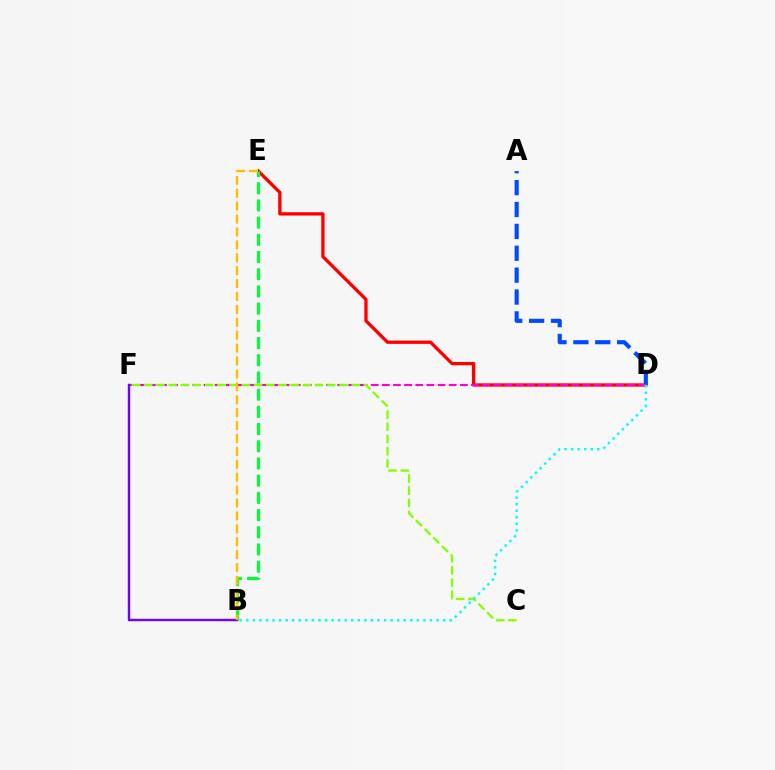{('D', 'E'): [{'color': '#ff0000', 'line_style': 'solid', 'thickness': 2.38}], ('A', 'D'): [{'color': '#004bff', 'line_style': 'dashed', 'thickness': 2.97}], ('B', 'E'): [{'color': '#00ff39', 'line_style': 'dashed', 'thickness': 2.34}, {'color': '#ffbd00', 'line_style': 'dashed', 'thickness': 1.75}], ('D', 'F'): [{'color': '#ff00cf', 'line_style': 'dashed', 'thickness': 1.51}], ('C', 'F'): [{'color': '#84ff00', 'line_style': 'dashed', 'thickness': 1.66}], ('B', 'F'): [{'color': '#7200ff', 'line_style': 'solid', 'thickness': 1.74}], ('B', 'D'): [{'color': '#00fff6', 'line_style': 'dotted', 'thickness': 1.78}]}